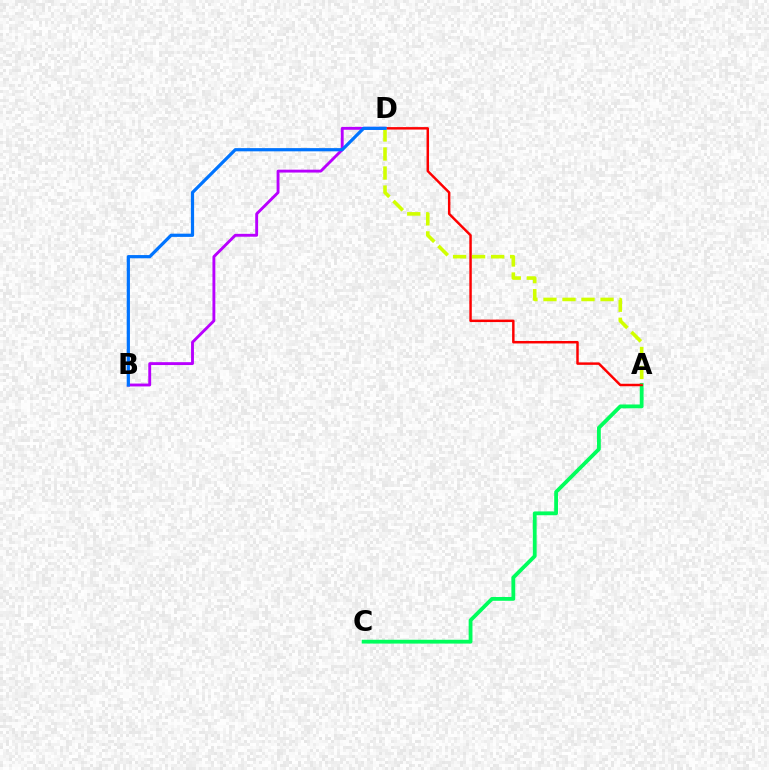{('A', 'C'): [{'color': '#00ff5c', 'line_style': 'solid', 'thickness': 2.75}], ('A', 'D'): [{'color': '#ff0000', 'line_style': 'solid', 'thickness': 1.77}, {'color': '#d1ff00', 'line_style': 'dashed', 'thickness': 2.58}], ('B', 'D'): [{'color': '#b900ff', 'line_style': 'solid', 'thickness': 2.07}, {'color': '#0074ff', 'line_style': 'solid', 'thickness': 2.31}]}